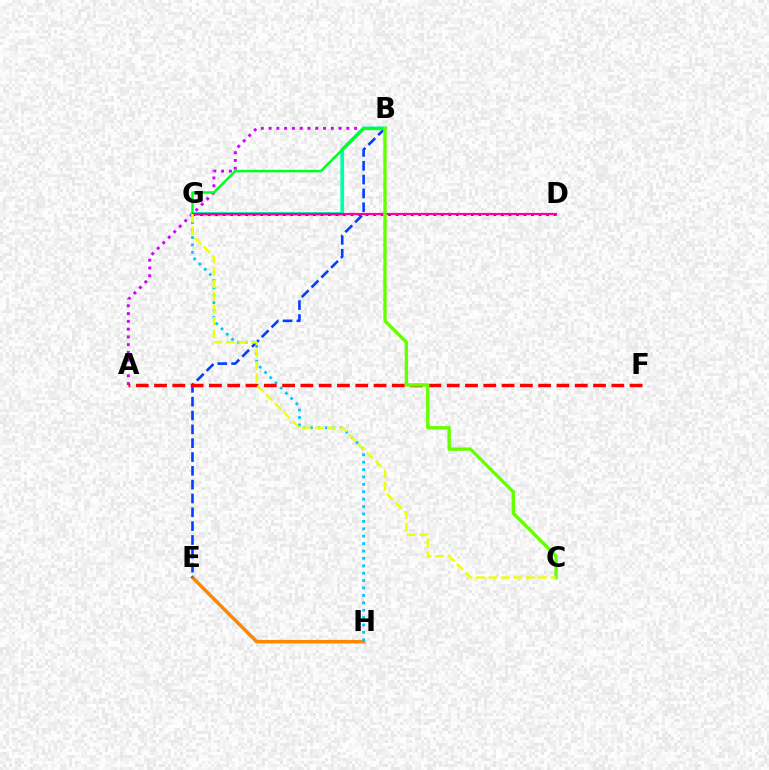{('A', 'B'): [{'color': '#d600ff', 'line_style': 'dotted', 'thickness': 2.11}], ('E', 'H'): [{'color': '#ff8800', 'line_style': 'solid', 'thickness': 2.52}], ('B', 'E'): [{'color': '#003fff', 'line_style': 'dashed', 'thickness': 1.88}], ('G', 'H'): [{'color': '#00c7ff', 'line_style': 'dotted', 'thickness': 2.01}], ('B', 'G'): [{'color': '#00ffaf', 'line_style': 'solid', 'thickness': 2.68}, {'color': '#00ff27', 'line_style': 'solid', 'thickness': 1.78}], ('D', 'G'): [{'color': '#4f00ff', 'line_style': 'dotted', 'thickness': 2.04}, {'color': '#ff00a0', 'line_style': 'solid', 'thickness': 1.59}], ('A', 'F'): [{'color': '#ff0000', 'line_style': 'dashed', 'thickness': 2.48}], ('B', 'C'): [{'color': '#66ff00', 'line_style': 'solid', 'thickness': 2.42}], ('C', 'G'): [{'color': '#eeff00', 'line_style': 'dashed', 'thickness': 1.69}]}